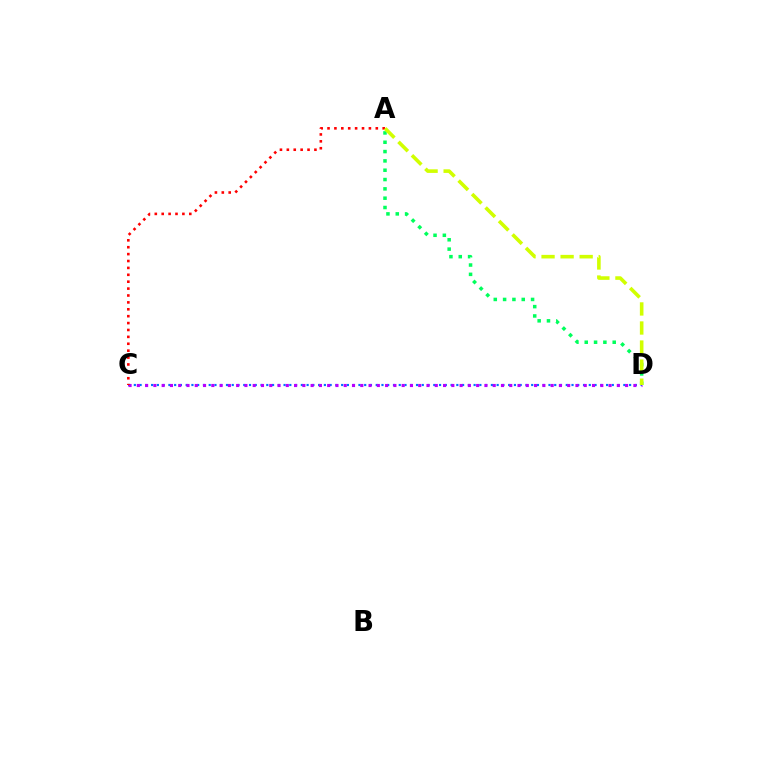{('C', 'D'): [{'color': '#0074ff', 'line_style': 'dotted', 'thickness': 1.56}, {'color': '#b900ff', 'line_style': 'dotted', 'thickness': 2.25}], ('A', 'D'): [{'color': '#00ff5c', 'line_style': 'dotted', 'thickness': 2.53}, {'color': '#d1ff00', 'line_style': 'dashed', 'thickness': 2.59}], ('A', 'C'): [{'color': '#ff0000', 'line_style': 'dotted', 'thickness': 1.87}]}